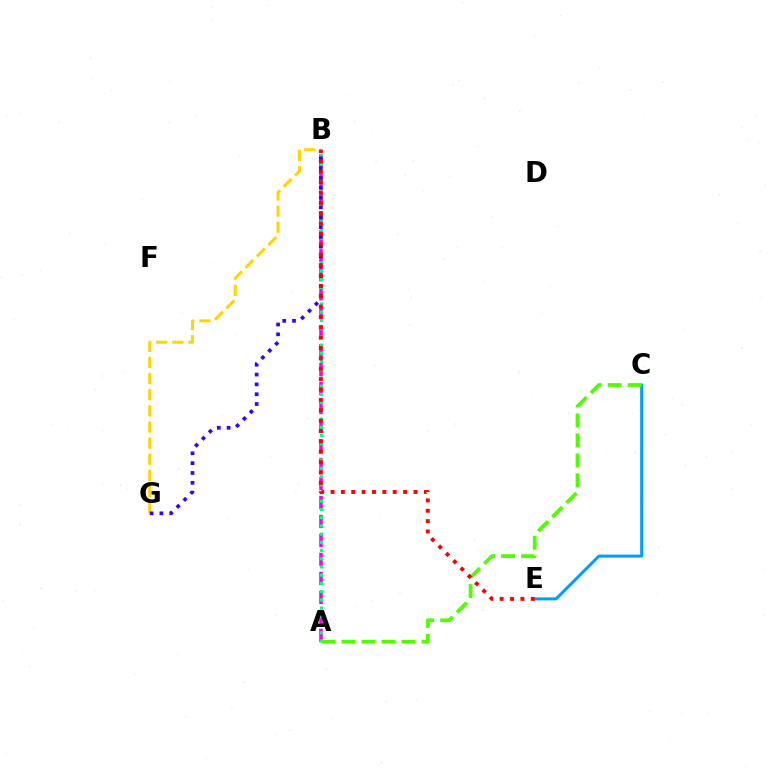{('C', 'E'): [{'color': '#009eff', 'line_style': 'solid', 'thickness': 2.17}], ('B', 'G'): [{'color': '#ffd500', 'line_style': 'dashed', 'thickness': 2.19}, {'color': '#3700ff', 'line_style': 'dotted', 'thickness': 2.67}], ('A', 'B'): [{'color': '#ff00ed', 'line_style': 'dashed', 'thickness': 2.58}, {'color': '#00ff86', 'line_style': 'dotted', 'thickness': 2.23}], ('A', 'C'): [{'color': '#4fff00', 'line_style': 'dashed', 'thickness': 2.72}], ('B', 'E'): [{'color': '#ff0000', 'line_style': 'dotted', 'thickness': 2.82}]}